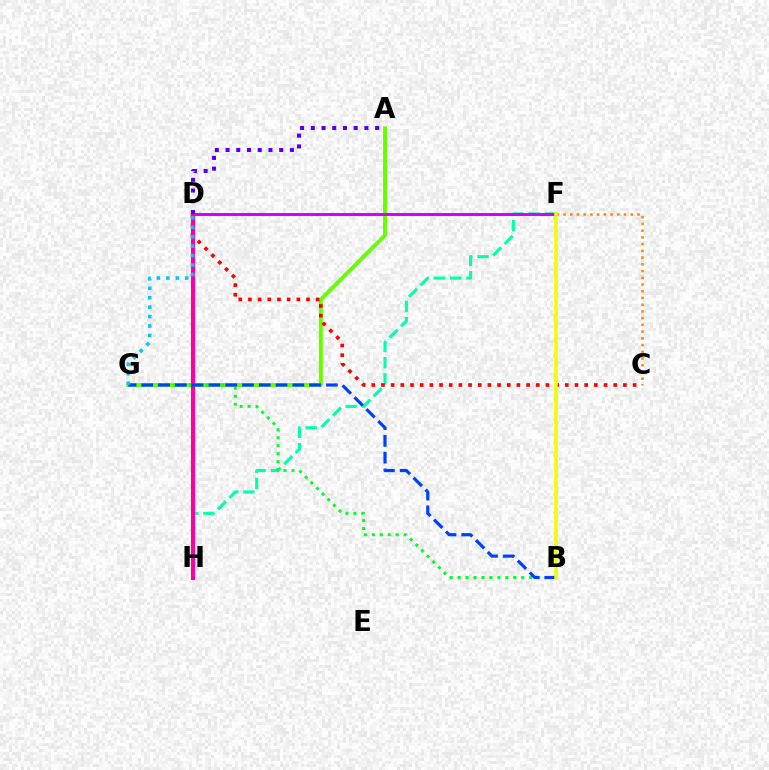{('A', 'G'): [{'color': '#66ff00', 'line_style': 'solid', 'thickness': 2.83}], ('F', 'H'): [{'color': '#00ffaf', 'line_style': 'dashed', 'thickness': 2.21}], ('D', 'F'): [{'color': '#d600ff', 'line_style': 'solid', 'thickness': 2.16}], ('C', 'F'): [{'color': '#ff8800', 'line_style': 'dotted', 'thickness': 1.83}], ('B', 'G'): [{'color': '#00ff27', 'line_style': 'dotted', 'thickness': 2.16}, {'color': '#003fff', 'line_style': 'dashed', 'thickness': 2.28}], ('C', 'D'): [{'color': '#ff0000', 'line_style': 'dotted', 'thickness': 2.63}], ('D', 'H'): [{'color': '#ff00a0', 'line_style': 'solid', 'thickness': 2.98}], ('B', 'F'): [{'color': '#eeff00', 'line_style': 'solid', 'thickness': 2.53}], ('A', 'D'): [{'color': '#4f00ff', 'line_style': 'dotted', 'thickness': 2.91}], ('D', 'G'): [{'color': '#00c7ff', 'line_style': 'dotted', 'thickness': 2.56}]}